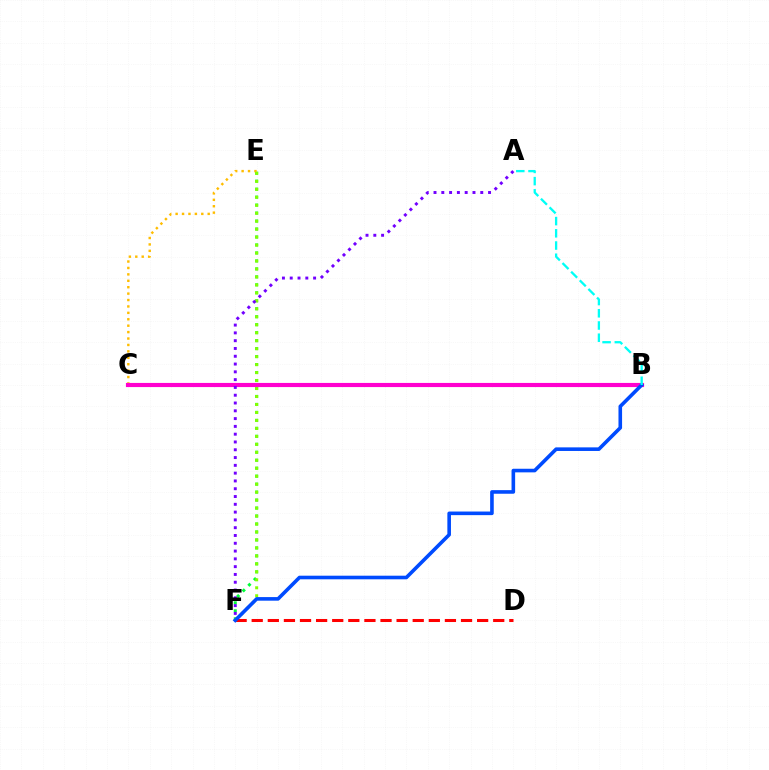{('E', 'F'): [{'color': '#00ff39', 'line_style': 'dotted', 'thickness': 2.17}, {'color': '#84ff00', 'line_style': 'dotted', 'thickness': 2.17}], ('C', 'E'): [{'color': '#ffbd00', 'line_style': 'dotted', 'thickness': 1.74}], ('B', 'C'): [{'color': '#ff00cf', 'line_style': 'solid', 'thickness': 2.98}], ('D', 'F'): [{'color': '#ff0000', 'line_style': 'dashed', 'thickness': 2.19}], ('A', 'F'): [{'color': '#7200ff', 'line_style': 'dotted', 'thickness': 2.12}], ('B', 'F'): [{'color': '#004bff', 'line_style': 'solid', 'thickness': 2.6}], ('A', 'B'): [{'color': '#00fff6', 'line_style': 'dashed', 'thickness': 1.66}]}